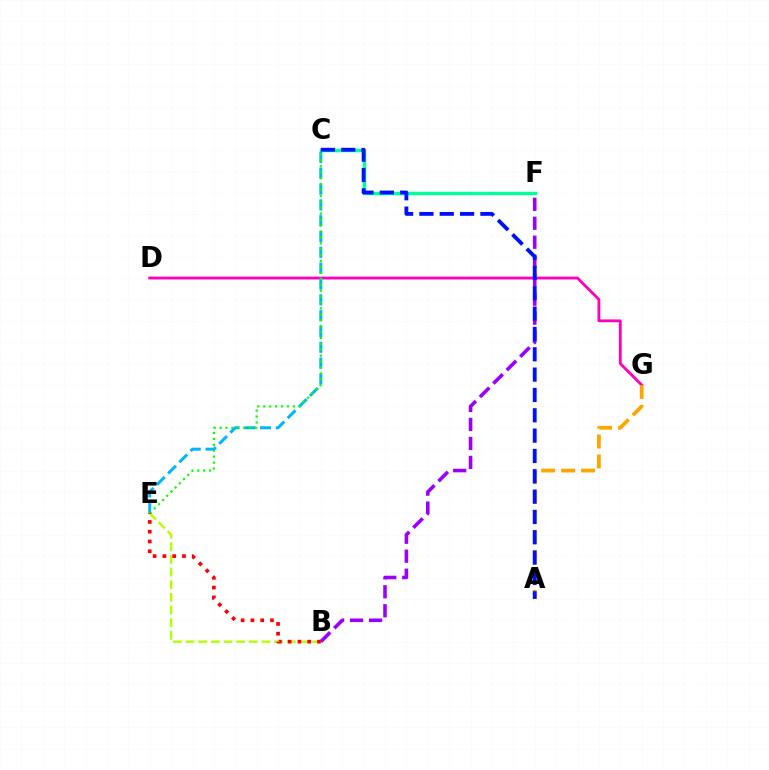{('C', 'F'): [{'color': '#00ff9d', 'line_style': 'solid', 'thickness': 2.5}], ('D', 'G'): [{'color': '#ff00bd', 'line_style': 'solid', 'thickness': 2.04}], ('B', 'F'): [{'color': '#9b00ff', 'line_style': 'dashed', 'thickness': 2.58}], ('C', 'E'): [{'color': '#00b5ff', 'line_style': 'dashed', 'thickness': 2.15}, {'color': '#08ff00', 'line_style': 'dotted', 'thickness': 1.61}], ('B', 'E'): [{'color': '#b3ff00', 'line_style': 'dashed', 'thickness': 1.72}, {'color': '#ff0000', 'line_style': 'dotted', 'thickness': 2.66}], ('A', 'G'): [{'color': '#ffa500', 'line_style': 'dashed', 'thickness': 2.71}], ('A', 'C'): [{'color': '#0010ff', 'line_style': 'dashed', 'thickness': 2.76}]}